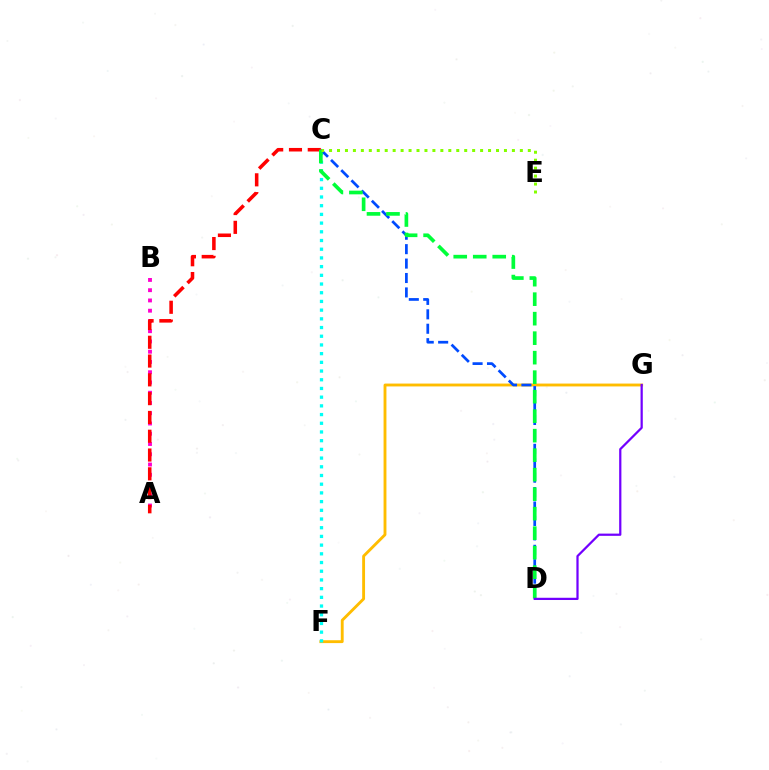{('F', 'G'): [{'color': '#ffbd00', 'line_style': 'solid', 'thickness': 2.06}], ('C', 'F'): [{'color': '#00fff6', 'line_style': 'dotted', 'thickness': 2.36}], ('A', 'B'): [{'color': '#ff00cf', 'line_style': 'dotted', 'thickness': 2.79}], ('C', 'D'): [{'color': '#004bff', 'line_style': 'dashed', 'thickness': 1.96}, {'color': '#00ff39', 'line_style': 'dashed', 'thickness': 2.65}], ('A', 'C'): [{'color': '#ff0000', 'line_style': 'dashed', 'thickness': 2.55}], ('D', 'G'): [{'color': '#7200ff', 'line_style': 'solid', 'thickness': 1.61}], ('C', 'E'): [{'color': '#84ff00', 'line_style': 'dotted', 'thickness': 2.16}]}